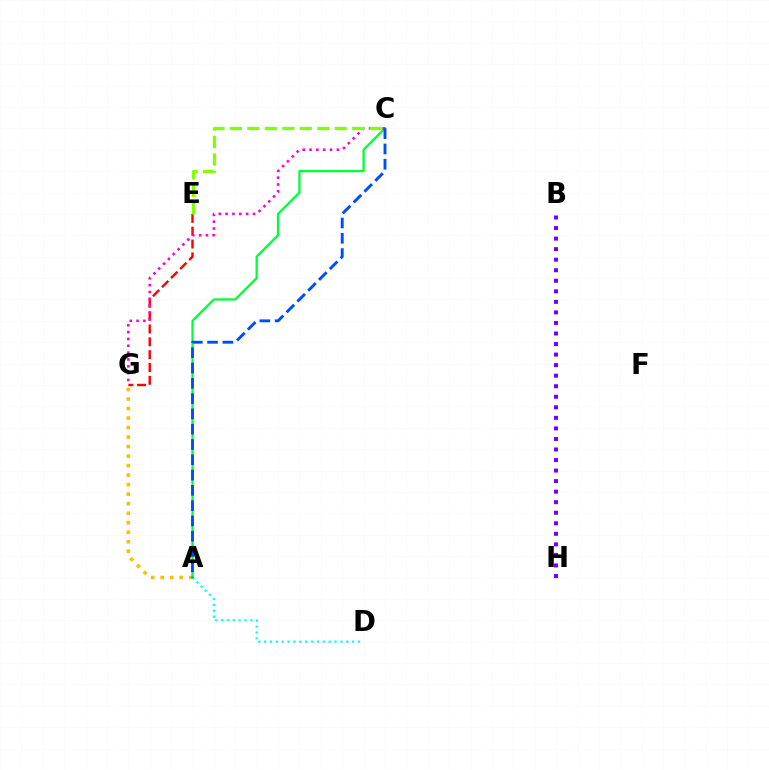{('B', 'H'): [{'color': '#7200ff', 'line_style': 'dotted', 'thickness': 2.86}], ('A', 'G'): [{'color': '#ffbd00', 'line_style': 'dotted', 'thickness': 2.58}], ('A', 'D'): [{'color': '#00fff6', 'line_style': 'dotted', 'thickness': 1.59}], ('E', 'G'): [{'color': '#ff0000', 'line_style': 'dashed', 'thickness': 1.74}], ('A', 'C'): [{'color': '#00ff39', 'line_style': 'solid', 'thickness': 1.65}, {'color': '#004bff', 'line_style': 'dashed', 'thickness': 2.08}], ('C', 'G'): [{'color': '#ff00cf', 'line_style': 'dotted', 'thickness': 1.86}], ('C', 'E'): [{'color': '#84ff00', 'line_style': 'dashed', 'thickness': 2.37}]}